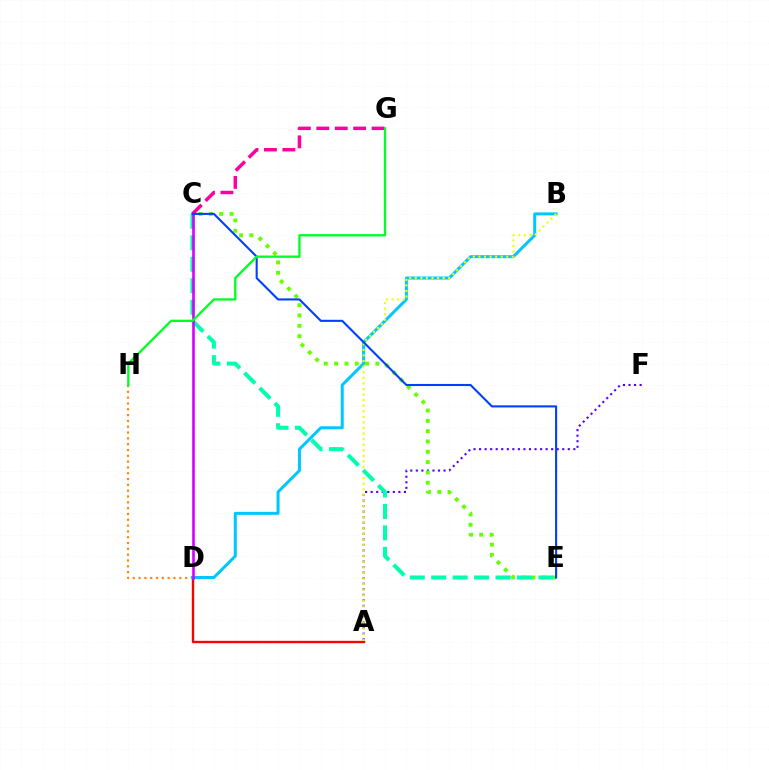{('A', 'D'): [{'color': '#ff0000', 'line_style': 'solid', 'thickness': 1.7}], ('A', 'F'): [{'color': '#4f00ff', 'line_style': 'dotted', 'thickness': 1.51}], ('D', 'H'): [{'color': '#ff8800', 'line_style': 'dotted', 'thickness': 1.58}], ('C', 'G'): [{'color': '#ff00a0', 'line_style': 'dashed', 'thickness': 2.5}], ('B', 'D'): [{'color': '#00c7ff', 'line_style': 'solid', 'thickness': 2.17}], ('C', 'E'): [{'color': '#66ff00', 'line_style': 'dotted', 'thickness': 2.8}, {'color': '#00ffaf', 'line_style': 'dashed', 'thickness': 2.91}, {'color': '#003fff', 'line_style': 'solid', 'thickness': 1.51}], ('A', 'B'): [{'color': '#eeff00', 'line_style': 'dotted', 'thickness': 1.51}], ('C', 'D'): [{'color': '#d600ff', 'line_style': 'solid', 'thickness': 1.88}], ('G', 'H'): [{'color': '#00ff27', 'line_style': 'solid', 'thickness': 1.68}]}